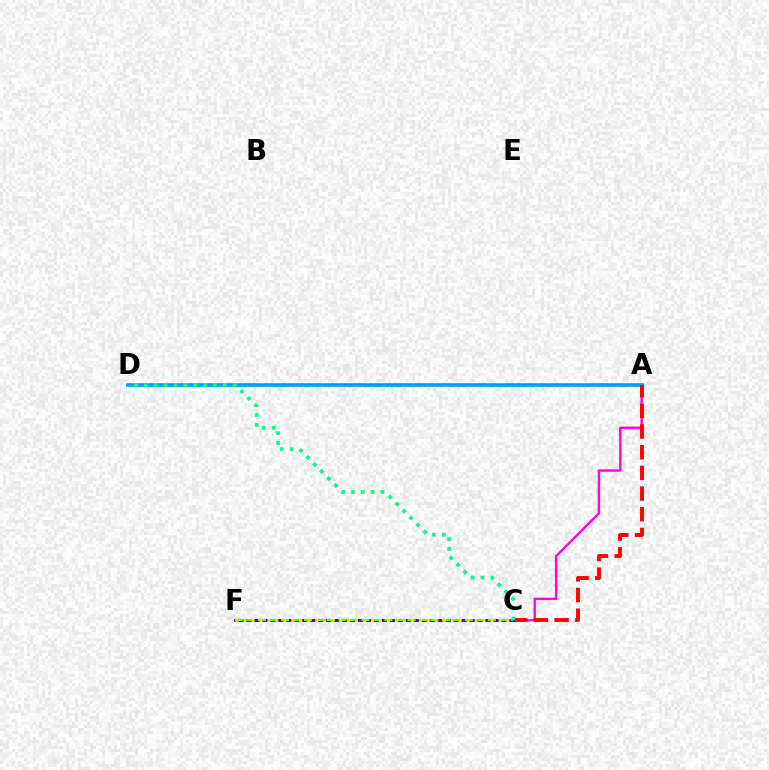{('A', 'C'): [{'color': '#ff00ed', 'line_style': 'solid', 'thickness': 1.71}, {'color': '#ff0000', 'line_style': 'dashed', 'thickness': 2.81}], ('A', 'D'): [{'color': '#009eff', 'line_style': 'solid', 'thickness': 2.61}], ('C', 'F'): [{'color': '#3700ff', 'line_style': 'solid', 'thickness': 2.12}, {'color': '#4fff00', 'line_style': 'dashed', 'thickness': 1.56}, {'color': '#ffd500', 'line_style': 'dotted', 'thickness': 2.17}], ('C', 'D'): [{'color': '#00ff86', 'line_style': 'dotted', 'thickness': 2.68}]}